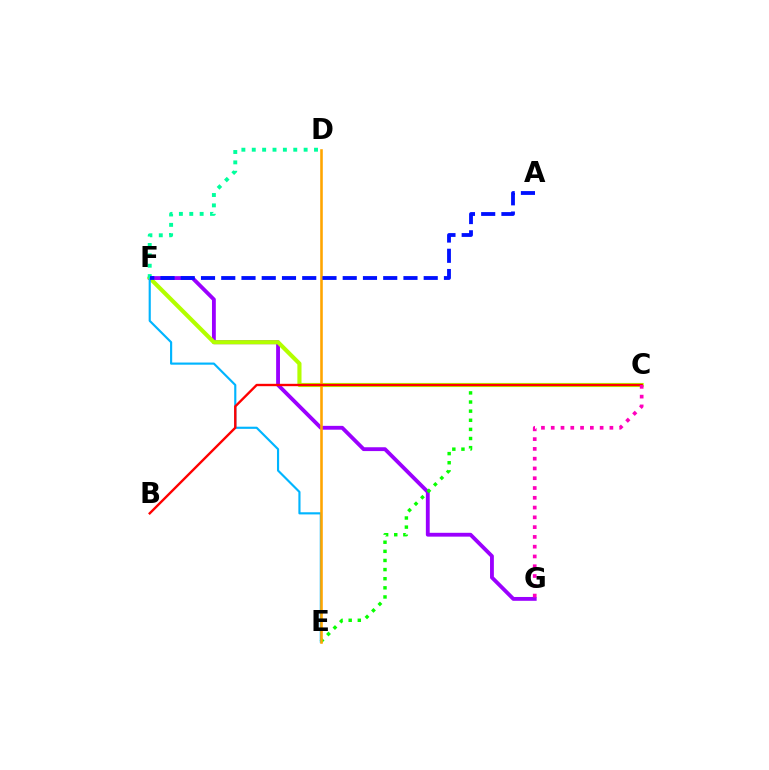{('F', 'G'): [{'color': '#9b00ff', 'line_style': 'solid', 'thickness': 2.76}], ('C', 'E'): [{'color': '#08ff00', 'line_style': 'dotted', 'thickness': 2.48}], ('C', 'F'): [{'color': '#b3ff00', 'line_style': 'solid', 'thickness': 2.98}], ('E', 'F'): [{'color': '#00b5ff', 'line_style': 'solid', 'thickness': 1.55}], ('D', 'E'): [{'color': '#ffa500', 'line_style': 'solid', 'thickness': 1.86}], ('D', 'F'): [{'color': '#00ff9d', 'line_style': 'dotted', 'thickness': 2.82}], ('B', 'C'): [{'color': '#ff0000', 'line_style': 'solid', 'thickness': 1.71}], ('A', 'F'): [{'color': '#0010ff', 'line_style': 'dashed', 'thickness': 2.75}], ('C', 'G'): [{'color': '#ff00bd', 'line_style': 'dotted', 'thickness': 2.66}]}